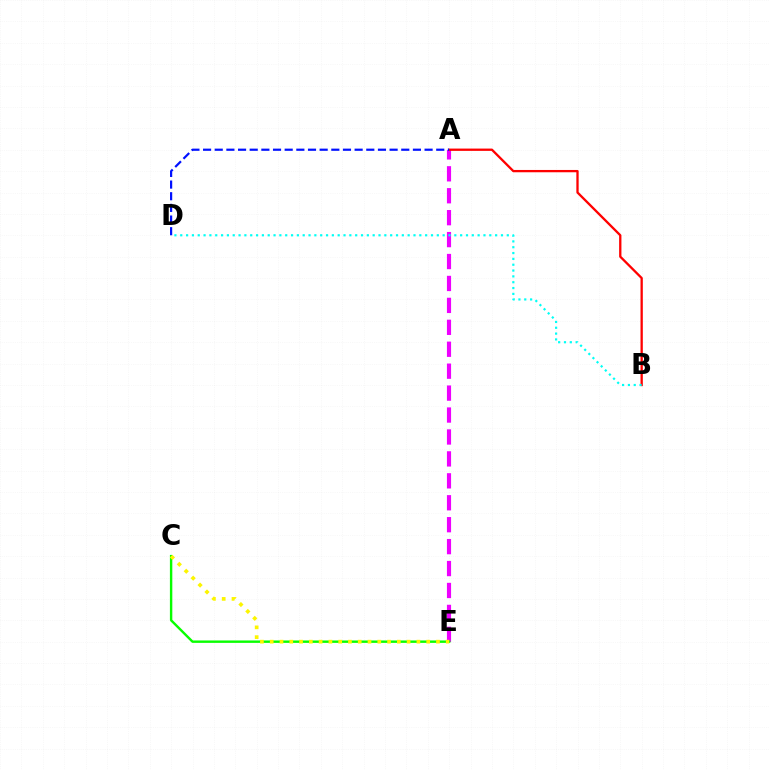{('A', 'E'): [{'color': '#ee00ff', 'line_style': 'dashed', 'thickness': 2.98}], ('A', 'B'): [{'color': '#ff0000', 'line_style': 'solid', 'thickness': 1.66}], ('C', 'E'): [{'color': '#08ff00', 'line_style': 'solid', 'thickness': 1.73}, {'color': '#fcf500', 'line_style': 'dotted', 'thickness': 2.66}], ('A', 'D'): [{'color': '#0010ff', 'line_style': 'dashed', 'thickness': 1.58}], ('B', 'D'): [{'color': '#00fff6', 'line_style': 'dotted', 'thickness': 1.58}]}